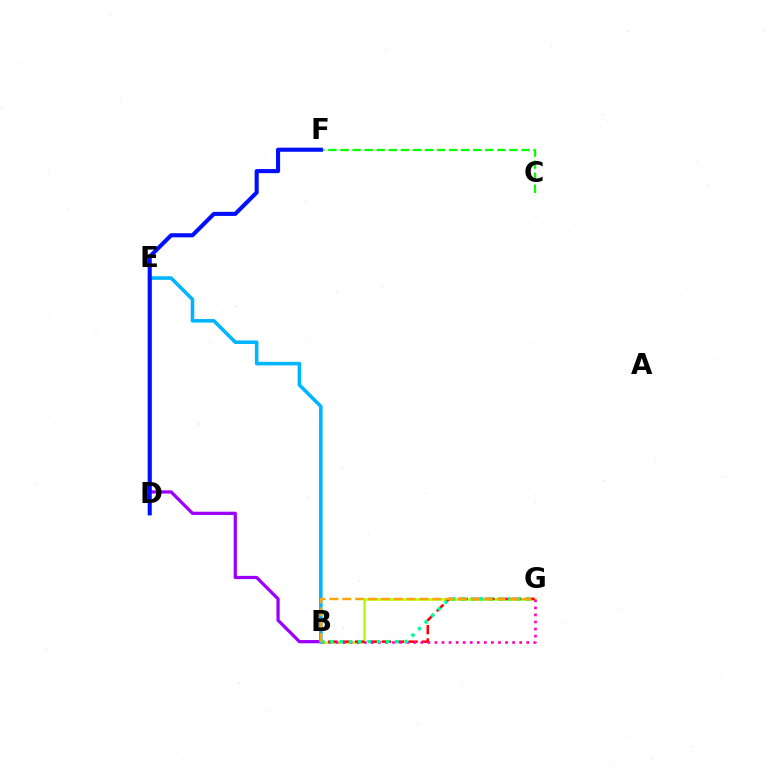{('C', 'F'): [{'color': '#08ff00', 'line_style': 'dashed', 'thickness': 1.64}], ('B', 'E'): [{'color': '#9b00ff', 'line_style': 'solid', 'thickness': 2.34}, {'color': '#00b5ff', 'line_style': 'solid', 'thickness': 2.57}], ('B', 'G'): [{'color': '#b3ff00', 'line_style': 'solid', 'thickness': 1.81}, {'color': '#ff0000', 'line_style': 'dashed', 'thickness': 1.82}, {'color': '#ff00bd', 'line_style': 'dotted', 'thickness': 1.92}, {'color': '#00ff9d', 'line_style': 'dotted', 'thickness': 2.53}, {'color': '#ffa500', 'line_style': 'dashed', 'thickness': 1.75}], ('D', 'F'): [{'color': '#0010ff', 'line_style': 'solid', 'thickness': 2.94}]}